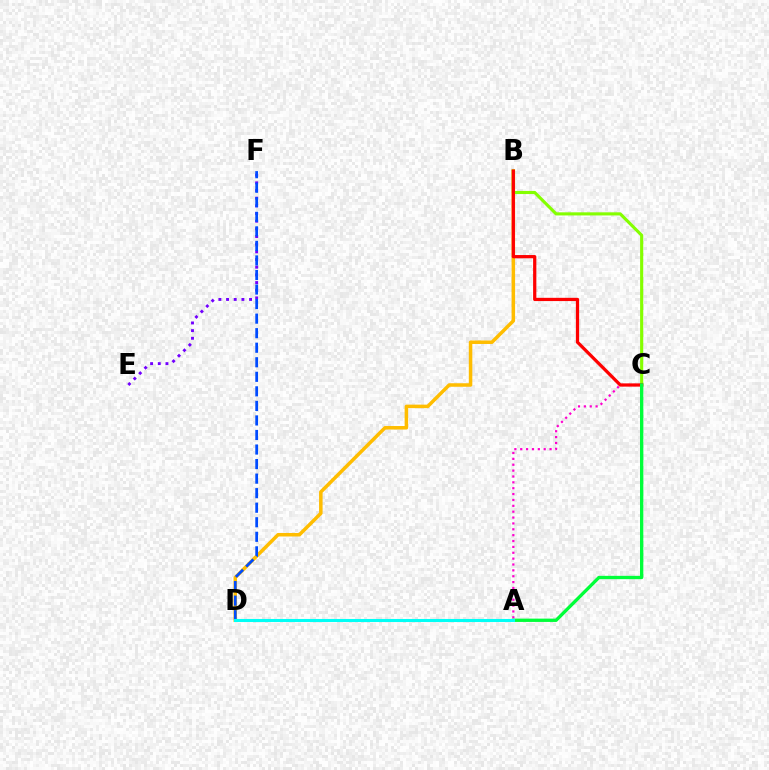{('B', 'D'): [{'color': '#ffbd00', 'line_style': 'solid', 'thickness': 2.53}], ('E', 'F'): [{'color': '#7200ff', 'line_style': 'dotted', 'thickness': 2.08}], ('A', 'C'): [{'color': '#ff00cf', 'line_style': 'dotted', 'thickness': 1.59}, {'color': '#00ff39', 'line_style': 'solid', 'thickness': 2.39}], ('B', 'C'): [{'color': '#84ff00', 'line_style': 'solid', 'thickness': 2.25}, {'color': '#ff0000', 'line_style': 'solid', 'thickness': 2.34}], ('D', 'F'): [{'color': '#004bff', 'line_style': 'dashed', 'thickness': 1.98}], ('A', 'D'): [{'color': '#00fff6', 'line_style': 'solid', 'thickness': 2.21}]}